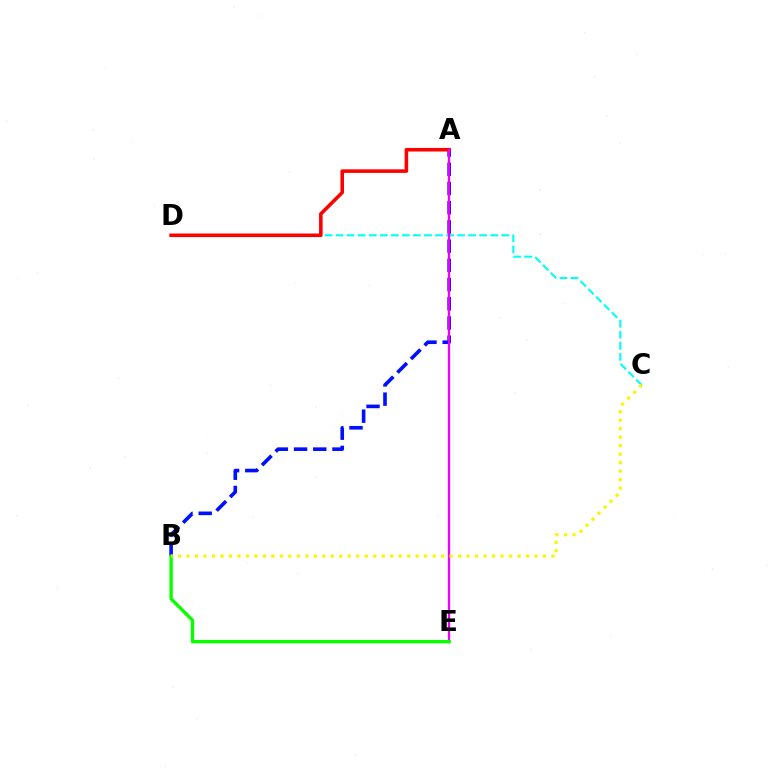{('C', 'D'): [{'color': '#00fff6', 'line_style': 'dashed', 'thickness': 1.5}], ('A', 'B'): [{'color': '#0010ff', 'line_style': 'dashed', 'thickness': 2.61}], ('A', 'D'): [{'color': '#ff0000', 'line_style': 'solid', 'thickness': 2.57}], ('A', 'E'): [{'color': '#ee00ff', 'line_style': 'solid', 'thickness': 1.66}], ('B', 'E'): [{'color': '#08ff00', 'line_style': 'solid', 'thickness': 2.42}], ('B', 'C'): [{'color': '#fcf500', 'line_style': 'dotted', 'thickness': 2.31}]}